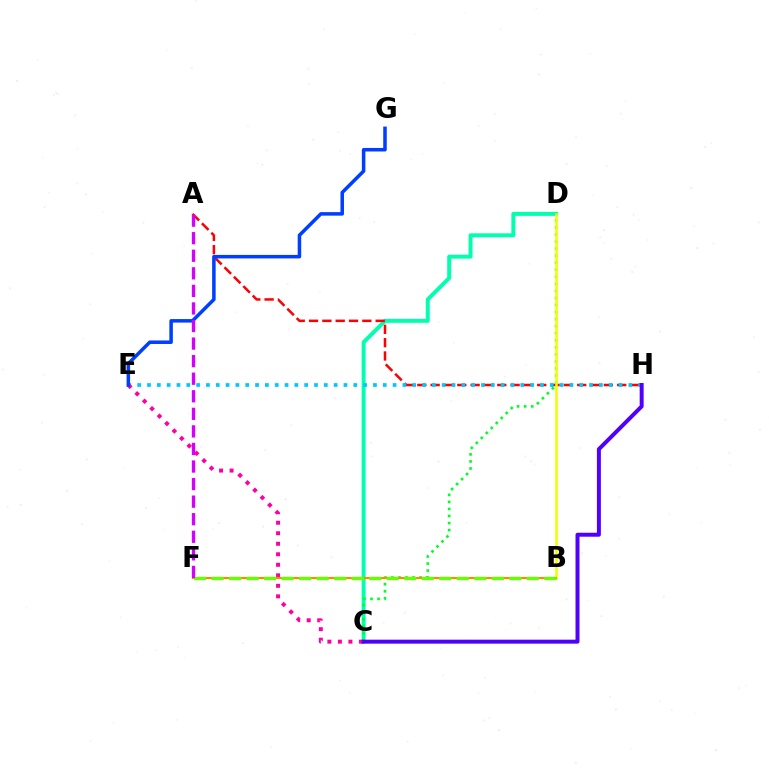{('C', 'D'): [{'color': '#00ffaf', 'line_style': 'solid', 'thickness': 2.84}, {'color': '#00ff27', 'line_style': 'dotted', 'thickness': 1.91}], ('A', 'H'): [{'color': '#ff0000', 'line_style': 'dashed', 'thickness': 1.81}], ('B', 'D'): [{'color': '#eeff00', 'line_style': 'solid', 'thickness': 1.83}], ('E', 'H'): [{'color': '#00c7ff', 'line_style': 'dotted', 'thickness': 2.67}], ('C', 'E'): [{'color': '#ff00a0', 'line_style': 'dotted', 'thickness': 2.86}], ('C', 'H'): [{'color': '#4f00ff', 'line_style': 'solid', 'thickness': 2.86}], ('B', 'F'): [{'color': '#ff8800', 'line_style': 'solid', 'thickness': 1.53}, {'color': '#66ff00', 'line_style': 'dashed', 'thickness': 2.38}], ('E', 'G'): [{'color': '#003fff', 'line_style': 'solid', 'thickness': 2.53}], ('A', 'F'): [{'color': '#d600ff', 'line_style': 'dashed', 'thickness': 2.39}]}